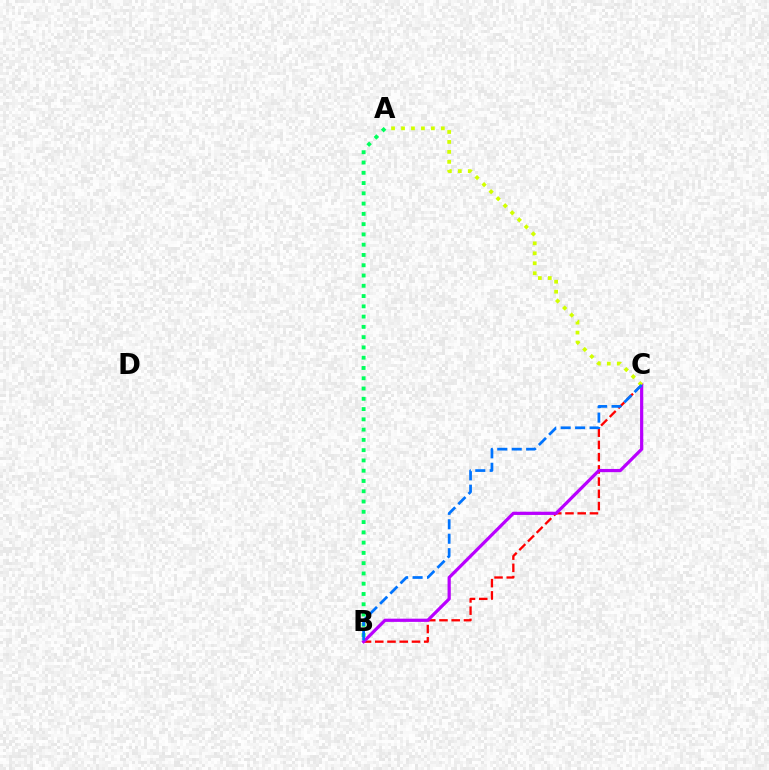{('A', 'B'): [{'color': '#00ff5c', 'line_style': 'dotted', 'thickness': 2.79}], ('B', 'C'): [{'color': '#ff0000', 'line_style': 'dashed', 'thickness': 1.66}, {'color': '#b900ff', 'line_style': 'solid', 'thickness': 2.31}, {'color': '#0074ff', 'line_style': 'dashed', 'thickness': 1.96}], ('A', 'C'): [{'color': '#d1ff00', 'line_style': 'dotted', 'thickness': 2.71}]}